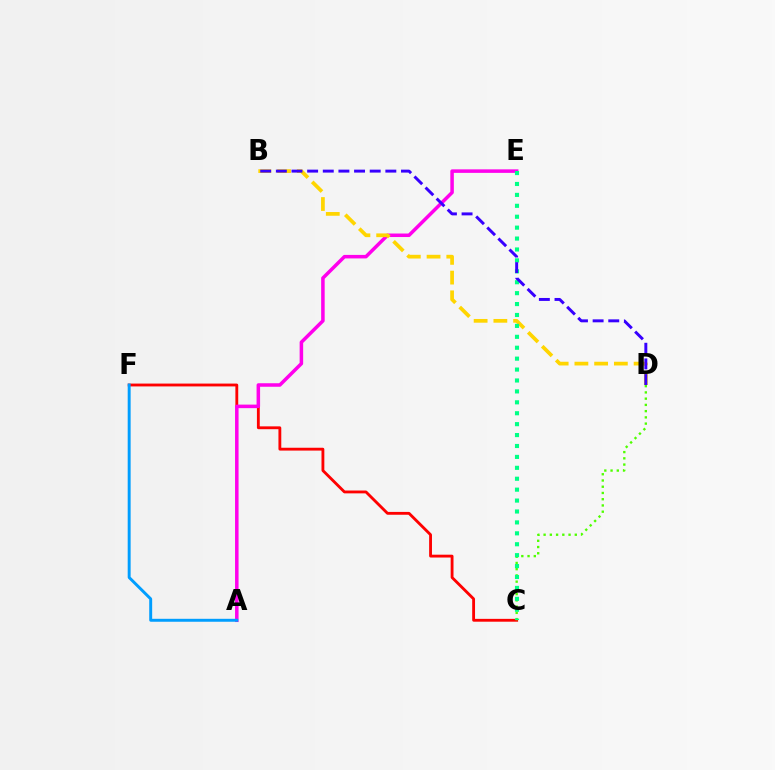{('C', 'F'): [{'color': '#ff0000', 'line_style': 'solid', 'thickness': 2.05}], ('C', 'D'): [{'color': '#4fff00', 'line_style': 'dotted', 'thickness': 1.7}], ('A', 'E'): [{'color': '#ff00ed', 'line_style': 'solid', 'thickness': 2.53}], ('B', 'D'): [{'color': '#ffd500', 'line_style': 'dashed', 'thickness': 2.68}, {'color': '#3700ff', 'line_style': 'dashed', 'thickness': 2.13}], ('C', 'E'): [{'color': '#00ff86', 'line_style': 'dotted', 'thickness': 2.97}], ('A', 'F'): [{'color': '#009eff', 'line_style': 'solid', 'thickness': 2.12}]}